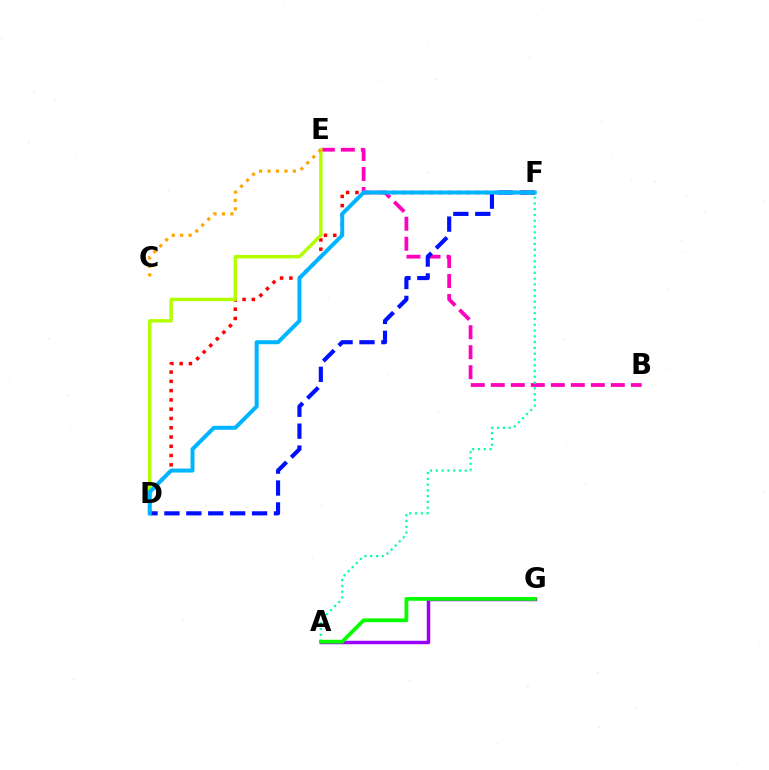{('D', 'F'): [{'color': '#ff0000', 'line_style': 'dotted', 'thickness': 2.52}, {'color': '#0010ff', 'line_style': 'dashed', 'thickness': 2.98}, {'color': '#00b5ff', 'line_style': 'solid', 'thickness': 2.87}], ('B', 'E'): [{'color': '#ff00bd', 'line_style': 'dashed', 'thickness': 2.72}], ('A', 'G'): [{'color': '#9b00ff', 'line_style': 'solid', 'thickness': 2.5}, {'color': '#08ff00', 'line_style': 'solid', 'thickness': 2.72}], ('A', 'F'): [{'color': '#00ff9d', 'line_style': 'dotted', 'thickness': 1.57}], ('D', 'E'): [{'color': '#b3ff00', 'line_style': 'solid', 'thickness': 2.48}], ('C', 'E'): [{'color': '#ffa500', 'line_style': 'dotted', 'thickness': 2.29}]}